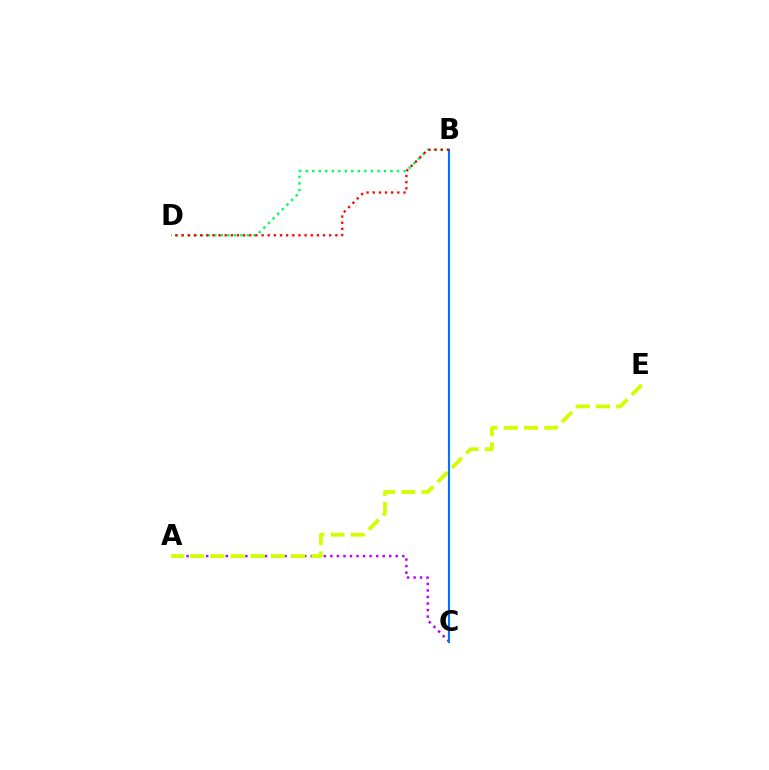{('A', 'C'): [{'color': '#b900ff', 'line_style': 'dotted', 'thickness': 1.78}], ('B', 'D'): [{'color': '#00ff5c', 'line_style': 'dotted', 'thickness': 1.77}, {'color': '#ff0000', 'line_style': 'dotted', 'thickness': 1.67}], ('A', 'E'): [{'color': '#d1ff00', 'line_style': 'dashed', 'thickness': 2.75}], ('B', 'C'): [{'color': '#0074ff', 'line_style': 'solid', 'thickness': 1.54}]}